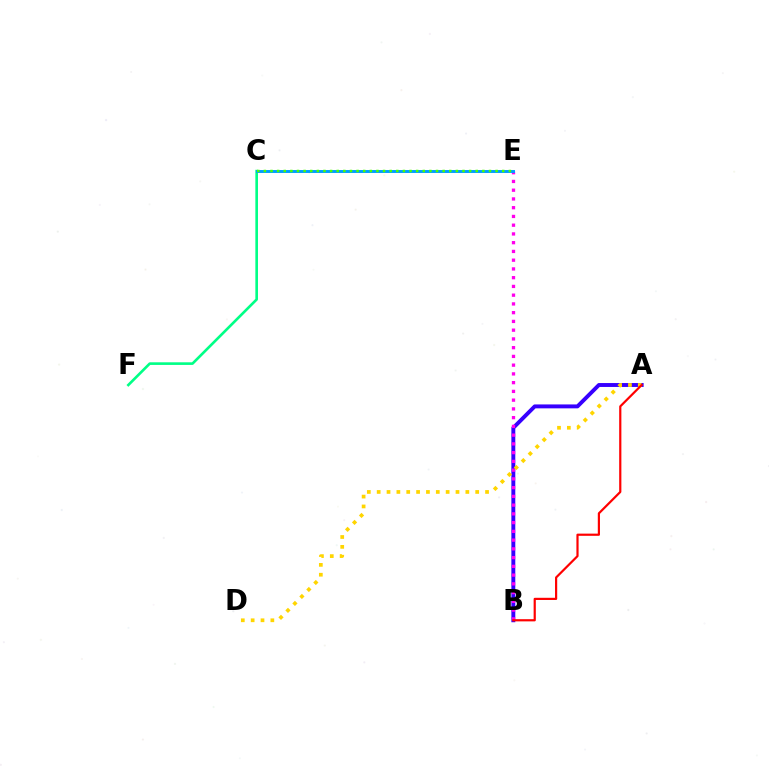{('A', 'B'): [{'color': '#3700ff', 'line_style': 'solid', 'thickness': 2.82}, {'color': '#ff0000', 'line_style': 'solid', 'thickness': 1.58}], ('C', 'F'): [{'color': '#00ff86', 'line_style': 'solid', 'thickness': 1.89}], ('B', 'E'): [{'color': '#ff00ed', 'line_style': 'dotted', 'thickness': 2.38}], ('C', 'E'): [{'color': '#009eff', 'line_style': 'solid', 'thickness': 2.11}, {'color': '#4fff00', 'line_style': 'dotted', 'thickness': 1.8}], ('A', 'D'): [{'color': '#ffd500', 'line_style': 'dotted', 'thickness': 2.68}]}